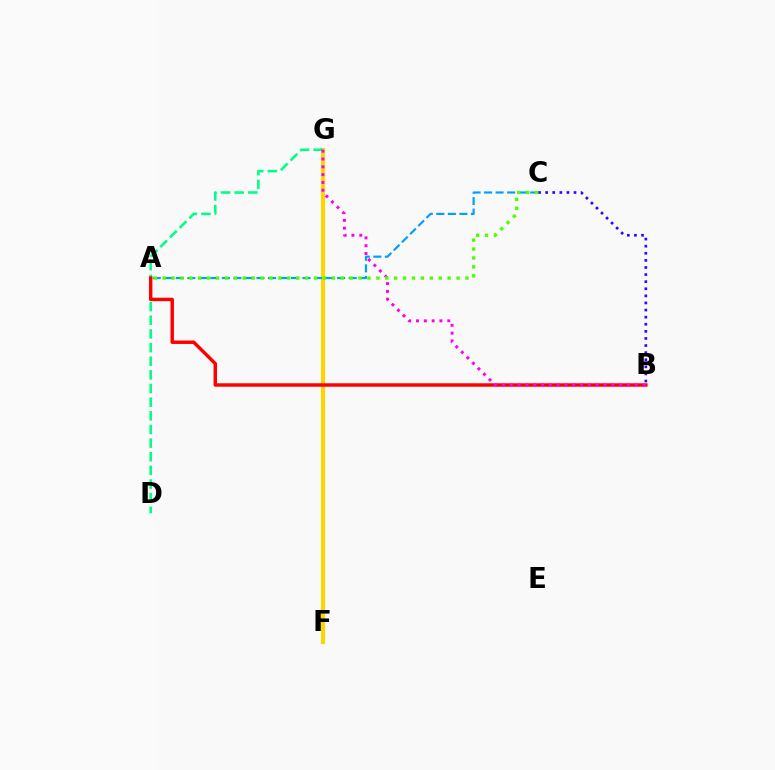{('F', 'G'): [{'color': '#ffd500', 'line_style': 'solid', 'thickness': 2.98}], ('D', 'G'): [{'color': '#00ff86', 'line_style': 'dashed', 'thickness': 1.85}], ('A', 'B'): [{'color': '#ff0000', 'line_style': 'solid', 'thickness': 2.48}], ('B', 'G'): [{'color': '#ff00ed', 'line_style': 'dotted', 'thickness': 2.12}], ('B', 'C'): [{'color': '#3700ff', 'line_style': 'dotted', 'thickness': 1.93}], ('A', 'C'): [{'color': '#009eff', 'line_style': 'dashed', 'thickness': 1.57}, {'color': '#4fff00', 'line_style': 'dotted', 'thickness': 2.42}]}